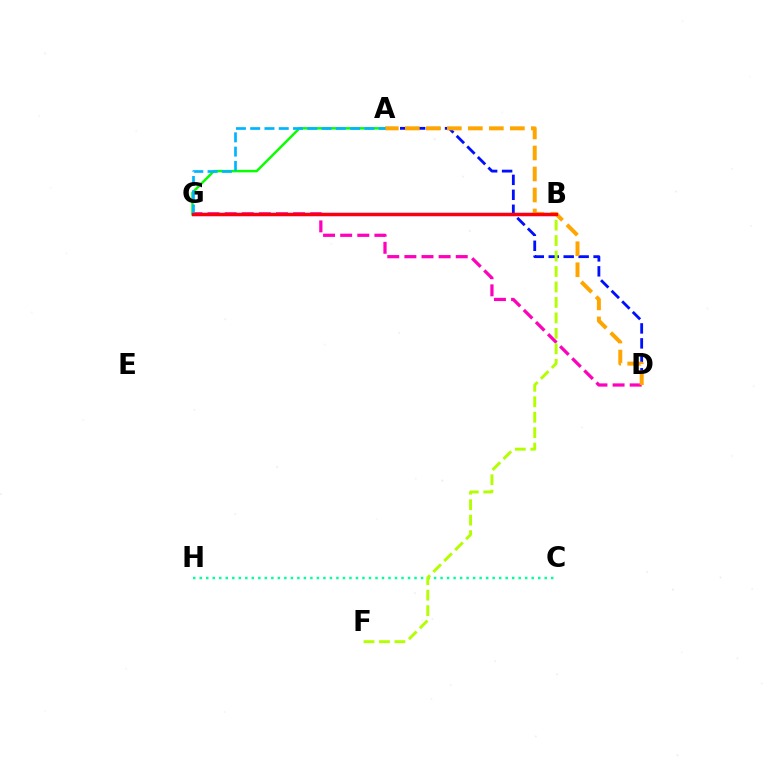{('C', 'H'): [{'color': '#00ff9d', 'line_style': 'dotted', 'thickness': 1.77}], ('D', 'G'): [{'color': '#ff00bd', 'line_style': 'dashed', 'thickness': 2.33}], ('A', 'D'): [{'color': '#0010ff', 'line_style': 'dashed', 'thickness': 2.03}, {'color': '#ffa500', 'line_style': 'dashed', 'thickness': 2.85}], ('B', 'G'): [{'color': '#9b00ff', 'line_style': 'solid', 'thickness': 2.46}, {'color': '#ff0000', 'line_style': 'solid', 'thickness': 2.28}], ('B', 'F'): [{'color': '#b3ff00', 'line_style': 'dashed', 'thickness': 2.1}], ('A', 'G'): [{'color': '#08ff00', 'line_style': 'solid', 'thickness': 1.78}, {'color': '#00b5ff', 'line_style': 'dashed', 'thickness': 1.94}]}